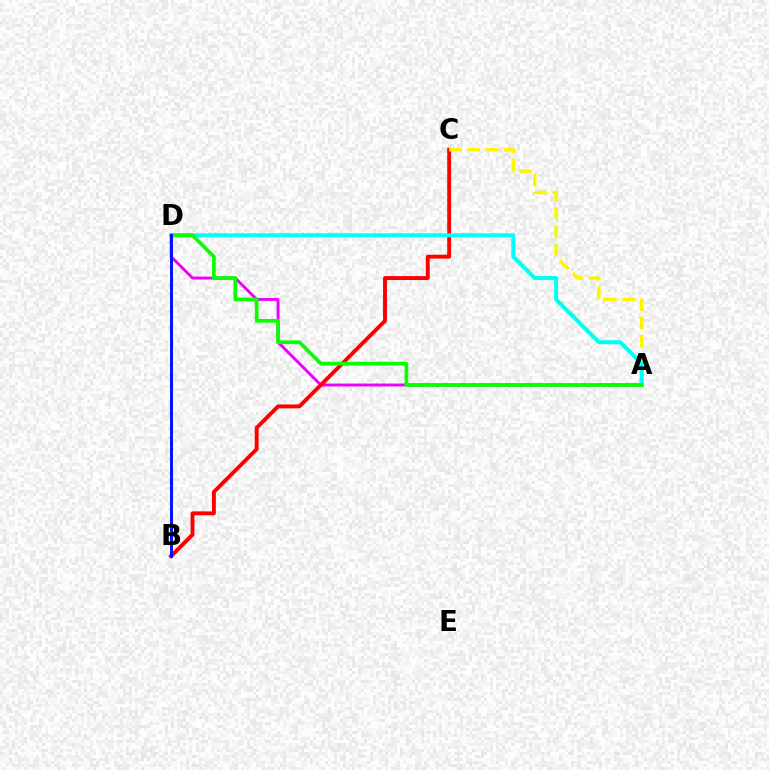{('A', 'D'): [{'color': '#ee00ff', 'line_style': 'solid', 'thickness': 2.09}, {'color': '#00fff6', 'line_style': 'solid', 'thickness': 2.89}, {'color': '#08ff00', 'line_style': 'solid', 'thickness': 2.66}], ('B', 'C'): [{'color': '#ff0000', 'line_style': 'solid', 'thickness': 2.81}], ('A', 'C'): [{'color': '#fcf500', 'line_style': 'dashed', 'thickness': 2.48}], ('B', 'D'): [{'color': '#0010ff', 'line_style': 'solid', 'thickness': 2.12}]}